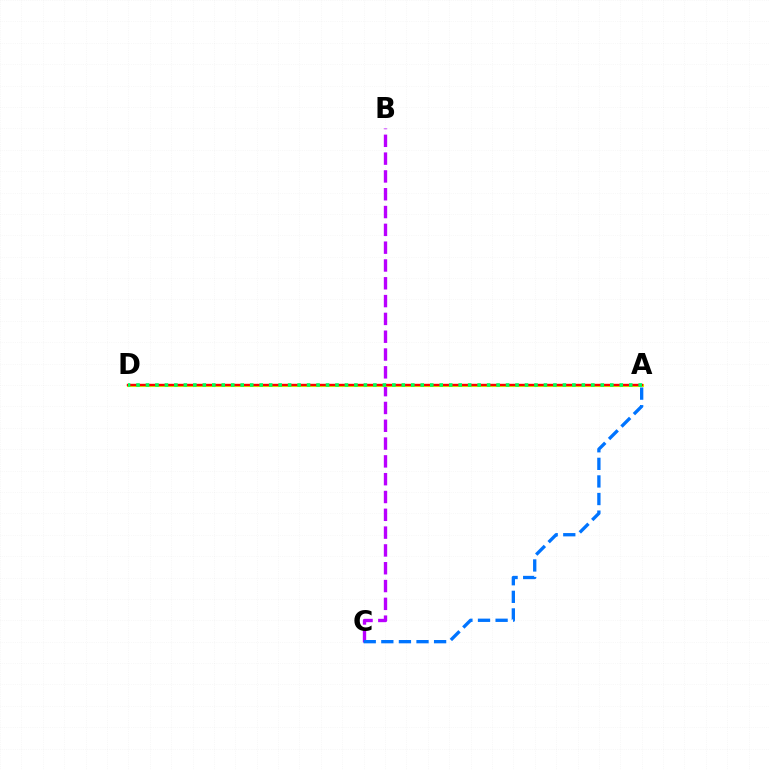{('B', 'C'): [{'color': '#b900ff', 'line_style': 'dashed', 'thickness': 2.42}], ('A', 'D'): [{'color': '#d1ff00', 'line_style': 'solid', 'thickness': 2.22}, {'color': '#ff0000', 'line_style': 'solid', 'thickness': 1.71}, {'color': '#00ff5c', 'line_style': 'dotted', 'thickness': 2.57}], ('A', 'C'): [{'color': '#0074ff', 'line_style': 'dashed', 'thickness': 2.39}]}